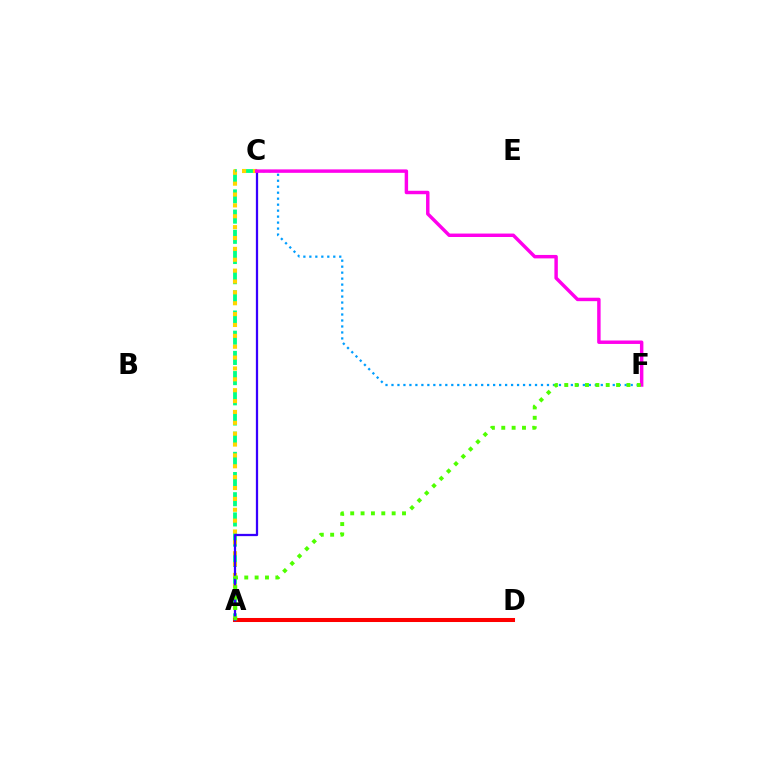{('A', 'C'): [{'color': '#00ff86', 'line_style': 'dashed', 'thickness': 2.74}, {'color': '#ffd500', 'line_style': 'dotted', 'thickness': 2.95}, {'color': '#3700ff', 'line_style': 'solid', 'thickness': 1.63}], ('C', 'F'): [{'color': '#009eff', 'line_style': 'dotted', 'thickness': 1.62}, {'color': '#ff00ed', 'line_style': 'solid', 'thickness': 2.48}], ('A', 'D'): [{'color': '#ff0000', 'line_style': 'solid', 'thickness': 2.91}], ('A', 'F'): [{'color': '#4fff00', 'line_style': 'dotted', 'thickness': 2.82}]}